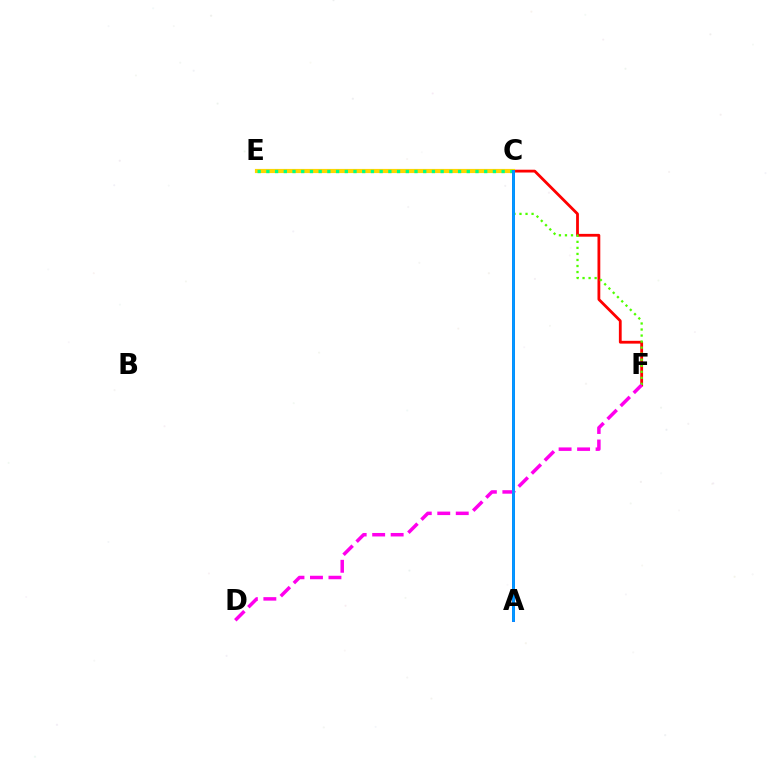{('E', 'F'): [{'color': '#ff0000', 'line_style': 'solid', 'thickness': 2.02}], ('C', 'E'): [{'color': '#ffd500', 'line_style': 'solid', 'thickness': 3.0}, {'color': '#00ff86', 'line_style': 'dotted', 'thickness': 2.37}], ('C', 'F'): [{'color': '#4fff00', 'line_style': 'dotted', 'thickness': 1.64}], ('A', 'C'): [{'color': '#3700ff', 'line_style': 'solid', 'thickness': 2.07}, {'color': '#009eff', 'line_style': 'solid', 'thickness': 1.99}], ('D', 'F'): [{'color': '#ff00ed', 'line_style': 'dashed', 'thickness': 2.51}]}